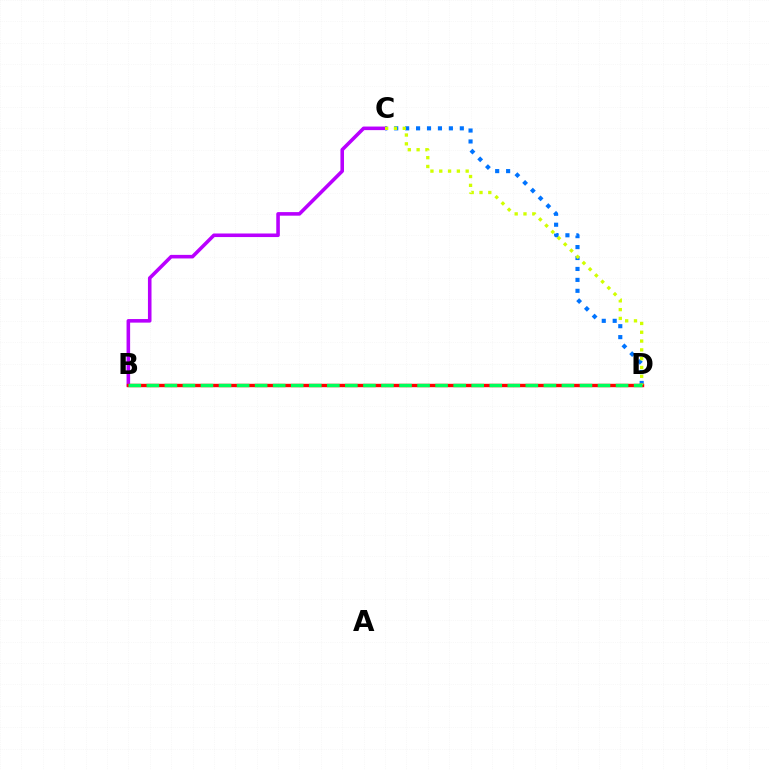{('C', 'D'): [{'color': '#0074ff', 'line_style': 'dotted', 'thickness': 2.97}, {'color': '#d1ff00', 'line_style': 'dotted', 'thickness': 2.39}], ('B', 'C'): [{'color': '#b900ff', 'line_style': 'solid', 'thickness': 2.57}], ('B', 'D'): [{'color': '#ff0000', 'line_style': 'solid', 'thickness': 2.44}, {'color': '#00ff5c', 'line_style': 'dashed', 'thickness': 2.45}]}